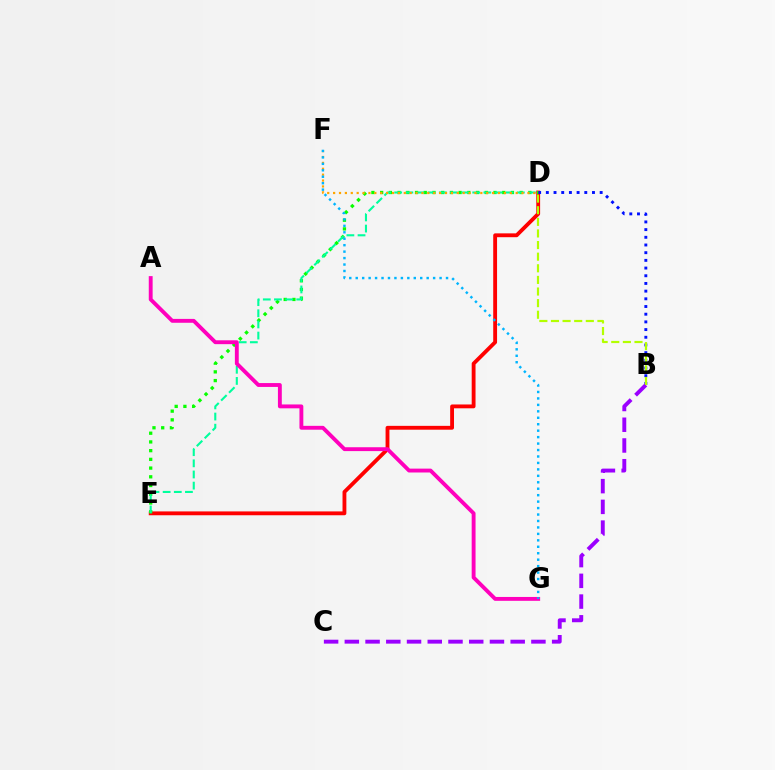{('D', 'E'): [{'color': '#ff0000', 'line_style': 'solid', 'thickness': 2.77}, {'color': '#08ff00', 'line_style': 'dotted', 'thickness': 2.37}, {'color': '#00ff9d', 'line_style': 'dashed', 'thickness': 1.51}], ('B', 'D'): [{'color': '#0010ff', 'line_style': 'dotted', 'thickness': 2.09}, {'color': '#b3ff00', 'line_style': 'dashed', 'thickness': 1.58}], ('B', 'C'): [{'color': '#9b00ff', 'line_style': 'dashed', 'thickness': 2.82}], ('D', 'F'): [{'color': '#ffa500', 'line_style': 'dotted', 'thickness': 1.6}], ('A', 'G'): [{'color': '#ff00bd', 'line_style': 'solid', 'thickness': 2.78}], ('F', 'G'): [{'color': '#00b5ff', 'line_style': 'dotted', 'thickness': 1.75}]}